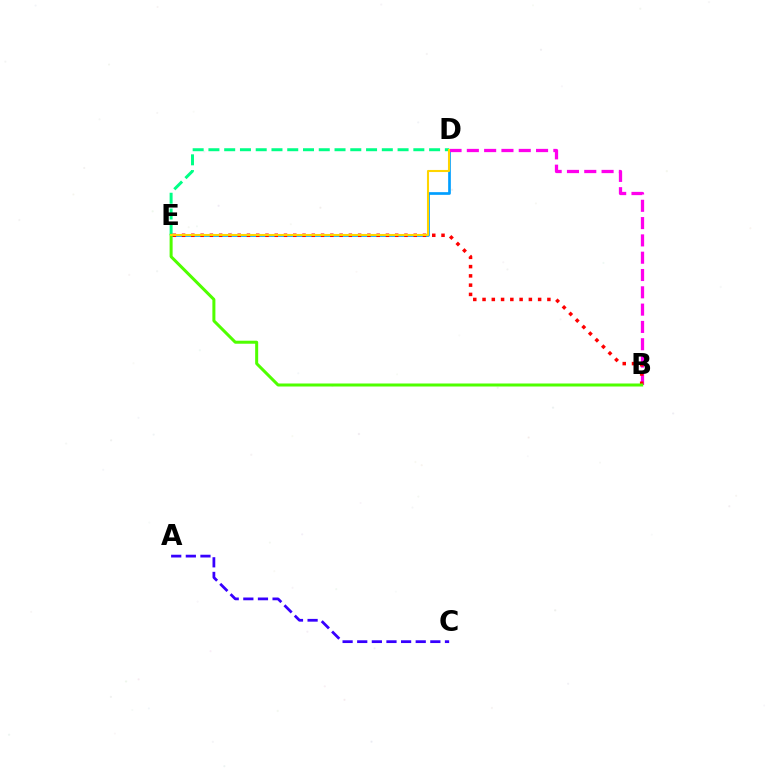{('A', 'C'): [{'color': '#3700ff', 'line_style': 'dashed', 'thickness': 1.99}], ('D', 'E'): [{'color': '#00ff86', 'line_style': 'dashed', 'thickness': 2.14}, {'color': '#009eff', 'line_style': 'solid', 'thickness': 1.93}, {'color': '#ffd500', 'line_style': 'solid', 'thickness': 1.51}], ('B', 'D'): [{'color': '#ff00ed', 'line_style': 'dashed', 'thickness': 2.35}], ('B', 'E'): [{'color': '#ff0000', 'line_style': 'dotted', 'thickness': 2.52}, {'color': '#4fff00', 'line_style': 'solid', 'thickness': 2.17}]}